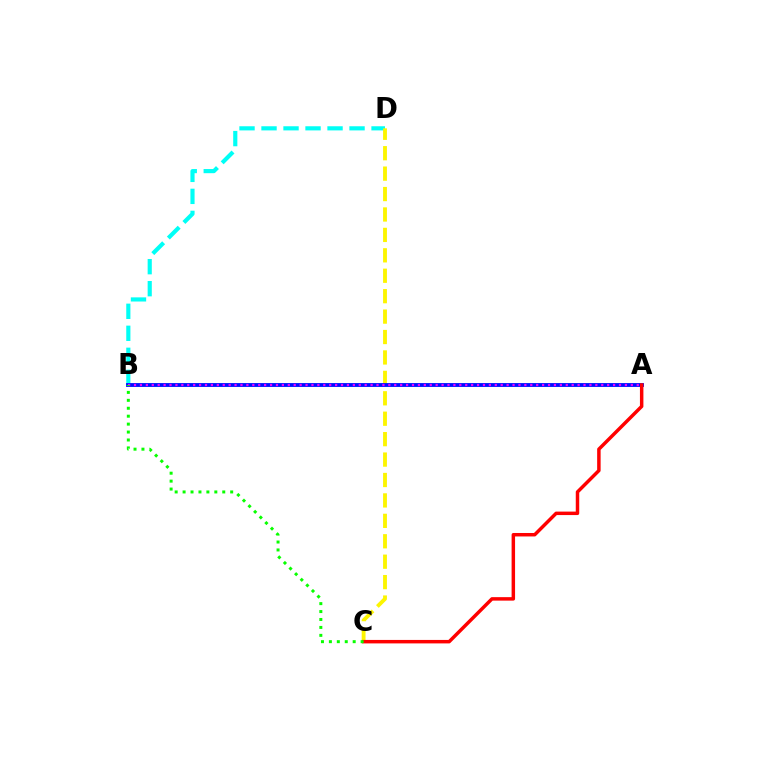{('B', 'D'): [{'color': '#00fff6', 'line_style': 'dashed', 'thickness': 2.99}], ('C', 'D'): [{'color': '#fcf500', 'line_style': 'dashed', 'thickness': 2.77}], ('A', 'B'): [{'color': '#0010ff', 'line_style': 'solid', 'thickness': 2.76}, {'color': '#ee00ff', 'line_style': 'dotted', 'thickness': 1.61}], ('A', 'C'): [{'color': '#ff0000', 'line_style': 'solid', 'thickness': 2.5}], ('B', 'C'): [{'color': '#08ff00', 'line_style': 'dotted', 'thickness': 2.16}]}